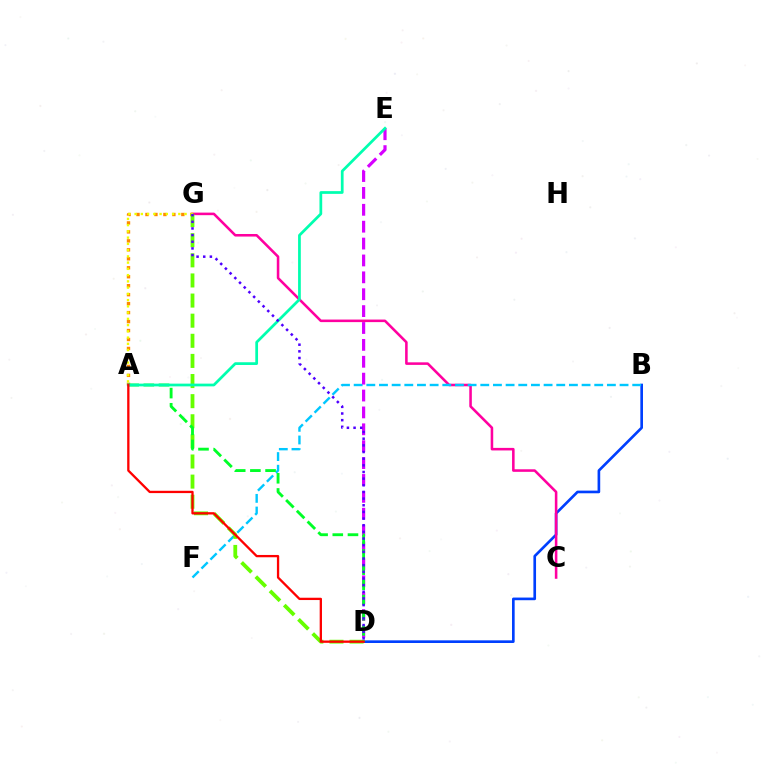{('B', 'D'): [{'color': '#003fff', 'line_style': 'solid', 'thickness': 1.91}], ('C', 'G'): [{'color': '#ff00a0', 'line_style': 'solid', 'thickness': 1.84}], ('A', 'G'): [{'color': '#ff8800', 'line_style': 'dotted', 'thickness': 2.44}, {'color': '#eeff00', 'line_style': 'dotted', 'thickness': 1.7}], ('B', 'F'): [{'color': '#00c7ff', 'line_style': 'dashed', 'thickness': 1.72}], ('D', 'E'): [{'color': '#d600ff', 'line_style': 'dashed', 'thickness': 2.29}], ('D', 'G'): [{'color': '#66ff00', 'line_style': 'dashed', 'thickness': 2.73}, {'color': '#4f00ff', 'line_style': 'dotted', 'thickness': 1.81}], ('A', 'D'): [{'color': '#00ff27', 'line_style': 'dashed', 'thickness': 2.06}, {'color': '#ff0000', 'line_style': 'solid', 'thickness': 1.66}], ('A', 'E'): [{'color': '#00ffaf', 'line_style': 'solid', 'thickness': 1.97}]}